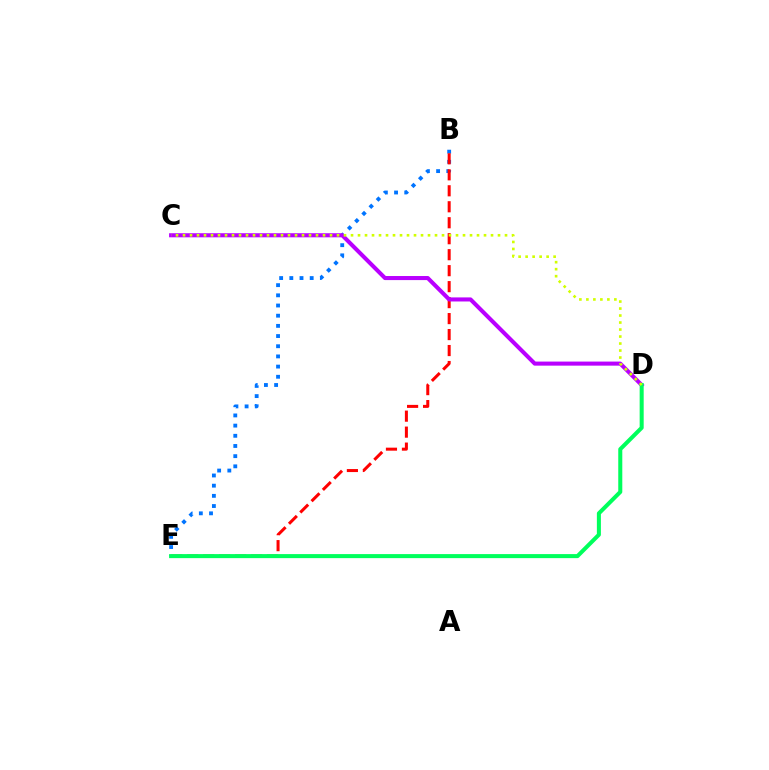{('B', 'E'): [{'color': '#0074ff', 'line_style': 'dotted', 'thickness': 2.77}, {'color': '#ff0000', 'line_style': 'dashed', 'thickness': 2.17}], ('C', 'D'): [{'color': '#b900ff', 'line_style': 'solid', 'thickness': 2.93}, {'color': '#d1ff00', 'line_style': 'dotted', 'thickness': 1.9}], ('D', 'E'): [{'color': '#00ff5c', 'line_style': 'solid', 'thickness': 2.91}]}